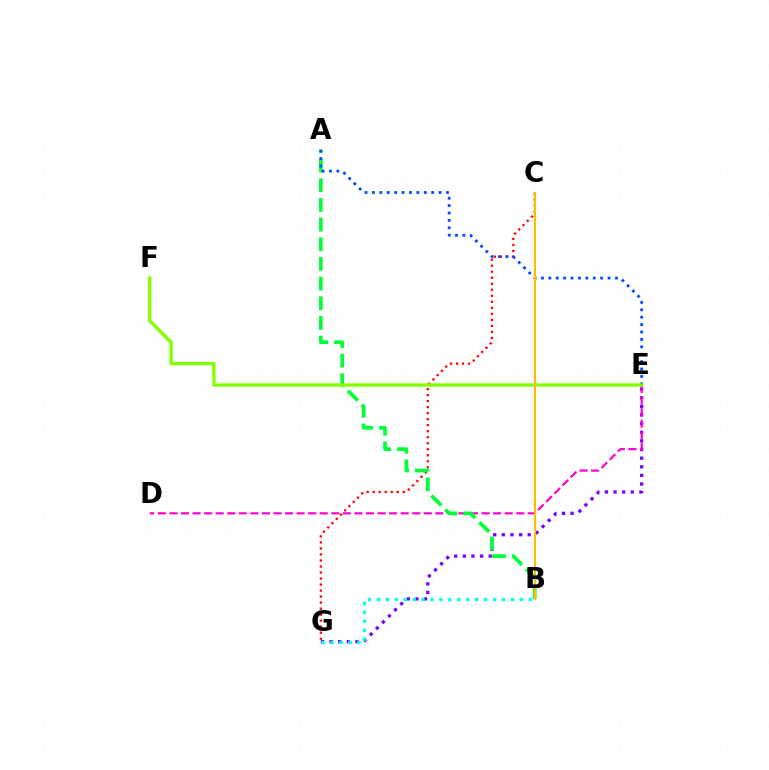{('E', 'G'): [{'color': '#7200ff', 'line_style': 'dotted', 'thickness': 2.34}], ('C', 'G'): [{'color': '#ff0000', 'line_style': 'dotted', 'thickness': 1.64}], ('D', 'E'): [{'color': '#ff00cf', 'line_style': 'dashed', 'thickness': 1.57}], ('B', 'G'): [{'color': '#00fff6', 'line_style': 'dotted', 'thickness': 2.43}], ('A', 'B'): [{'color': '#00ff39', 'line_style': 'dashed', 'thickness': 2.67}], ('A', 'E'): [{'color': '#004bff', 'line_style': 'dotted', 'thickness': 2.01}], ('E', 'F'): [{'color': '#84ff00', 'line_style': 'solid', 'thickness': 2.42}], ('B', 'C'): [{'color': '#ffbd00', 'line_style': 'solid', 'thickness': 1.55}]}